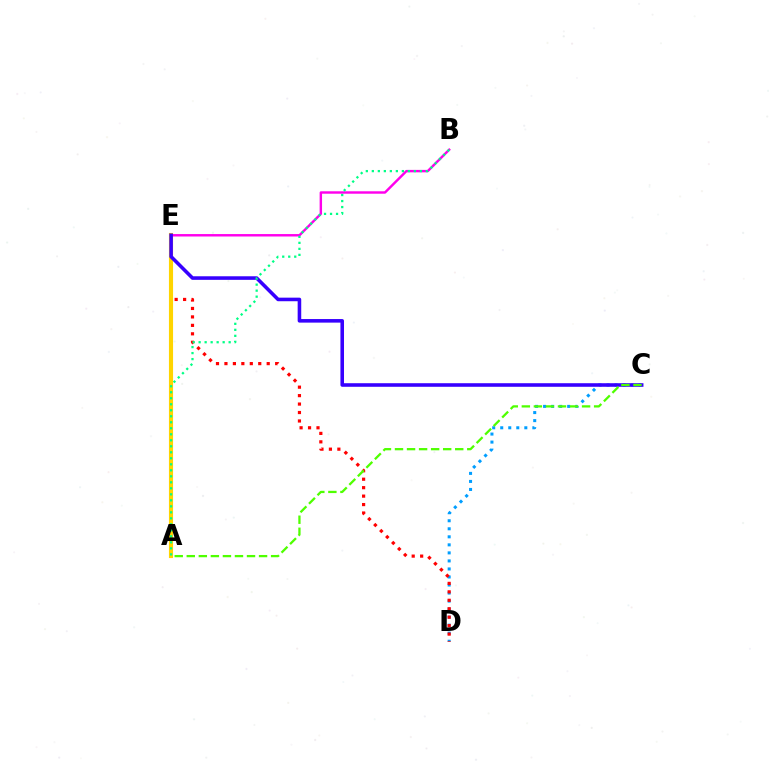{('C', 'D'): [{'color': '#009eff', 'line_style': 'dotted', 'thickness': 2.18}], ('D', 'E'): [{'color': '#ff0000', 'line_style': 'dotted', 'thickness': 2.3}], ('A', 'E'): [{'color': '#ffd500', 'line_style': 'solid', 'thickness': 2.97}], ('B', 'E'): [{'color': '#ff00ed', 'line_style': 'solid', 'thickness': 1.75}], ('C', 'E'): [{'color': '#3700ff', 'line_style': 'solid', 'thickness': 2.57}], ('A', 'C'): [{'color': '#4fff00', 'line_style': 'dashed', 'thickness': 1.64}], ('A', 'B'): [{'color': '#00ff86', 'line_style': 'dotted', 'thickness': 1.63}]}